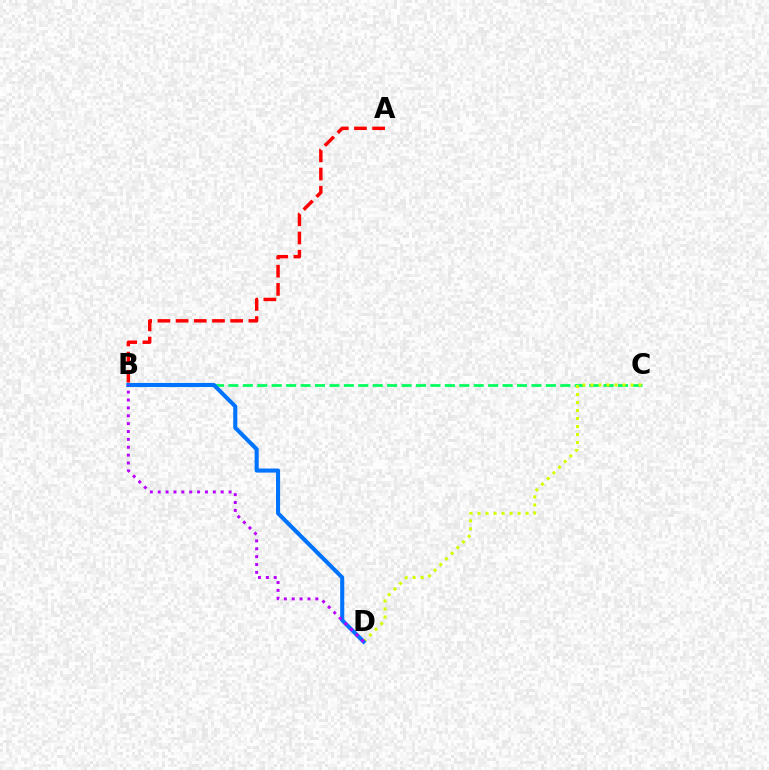{('A', 'B'): [{'color': '#ff0000', 'line_style': 'dashed', 'thickness': 2.47}], ('B', 'C'): [{'color': '#00ff5c', 'line_style': 'dashed', 'thickness': 1.96}], ('C', 'D'): [{'color': '#d1ff00', 'line_style': 'dotted', 'thickness': 2.18}], ('B', 'D'): [{'color': '#0074ff', 'line_style': 'solid', 'thickness': 2.93}, {'color': '#b900ff', 'line_style': 'dotted', 'thickness': 2.14}]}